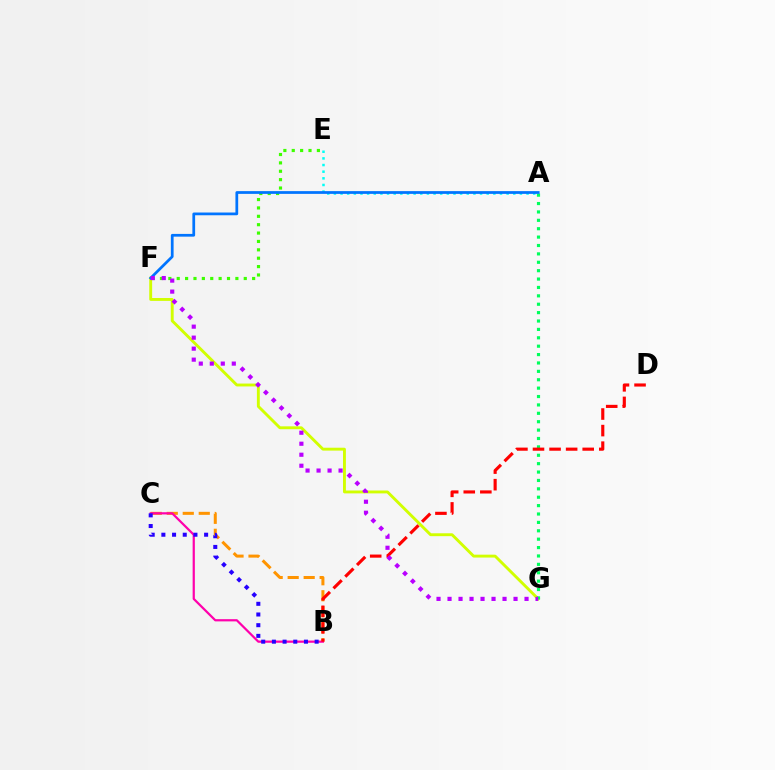{('E', 'F'): [{'color': '#3dff00', 'line_style': 'dotted', 'thickness': 2.28}], ('B', 'C'): [{'color': '#ff9400', 'line_style': 'dashed', 'thickness': 2.17}, {'color': '#ff00ac', 'line_style': 'solid', 'thickness': 1.6}, {'color': '#2500ff', 'line_style': 'dotted', 'thickness': 2.9}], ('F', 'G'): [{'color': '#d1ff00', 'line_style': 'solid', 'thickness': 2.08}, {'color': '#b900ff', 'line_style': 'dotted', 'thickness': 2.99}], ('A', 'G'): [{'color': '#00ff5c', 'line_style': 'dotted', 'thickness': 2.28}], ('A', 'E'): [{'color': '#00fff6', 'line_style': 'dotted', 'thickness': 1.81}], ('B', 'D'): [{'color': '#ff0000', 'line_style': 'dashed', 'thickness': 2.25}], ('A', 'F'): [{'color': '#0074ff', 'line_style': 'solid', 'thickness': 1.98}]}